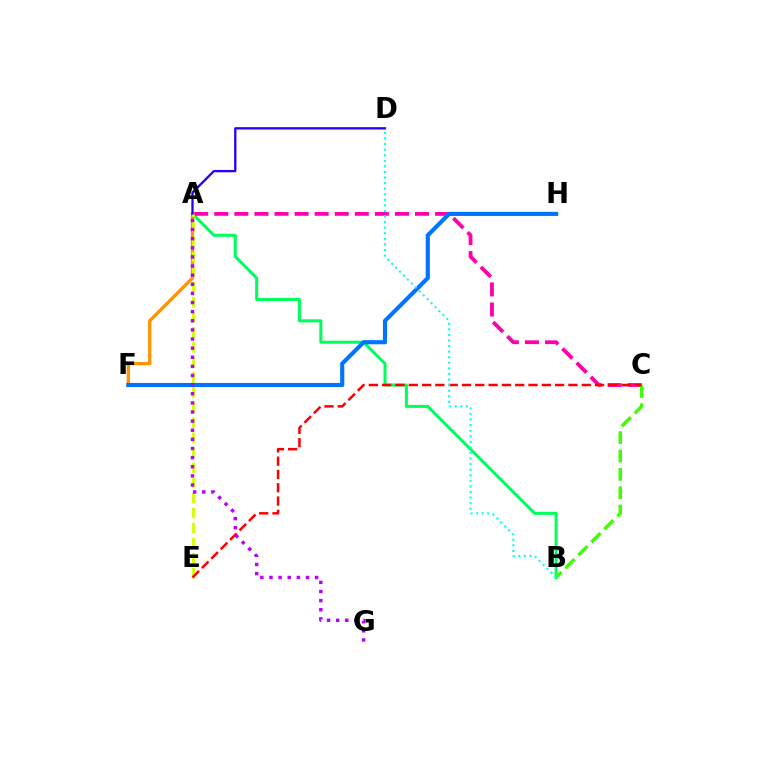{('A', 'B'): [{'color': '#00ff5c', 'line_style': 'solid', 'thickness': 2.19}], ('A', 'F'): [{'color': '#ff9400', 'line_style': 'solid', 'thickness': 2.37}], ('A', 'C'): [{'color': '#ff00ac', 'line_style': 'dashed', 'thickness': 2.73}], ('A', 'D'): [{'color': '#2500ff', 'line_style': 'solid', 'thickness': 1.67}], ('A', 'E'): [{'color': '#d1ff00', 'line_style': 'dashed', 'thickness': 2.05}], ('F', 'H'): [{'color': '#0074ff', 'line_style': 'solid', 'thickness': 2.97}], ('B', 'C'): [{'color': '#3dff00', 'line_style': 'dashed', 'thickness': 2.49}], ('C', 'E'): [{'color': '#ff0000', 'line_style': 'dashed', 'thickness': 1.81}], ('B', 'D'): [{'color': '#00fff6', 'line_style': 'dotted', 'thickness': 1.51}], ('A', 'G'): [{'color': '#b900ff', 'line_style': 'dotted', 'thickness': 2.48}]}